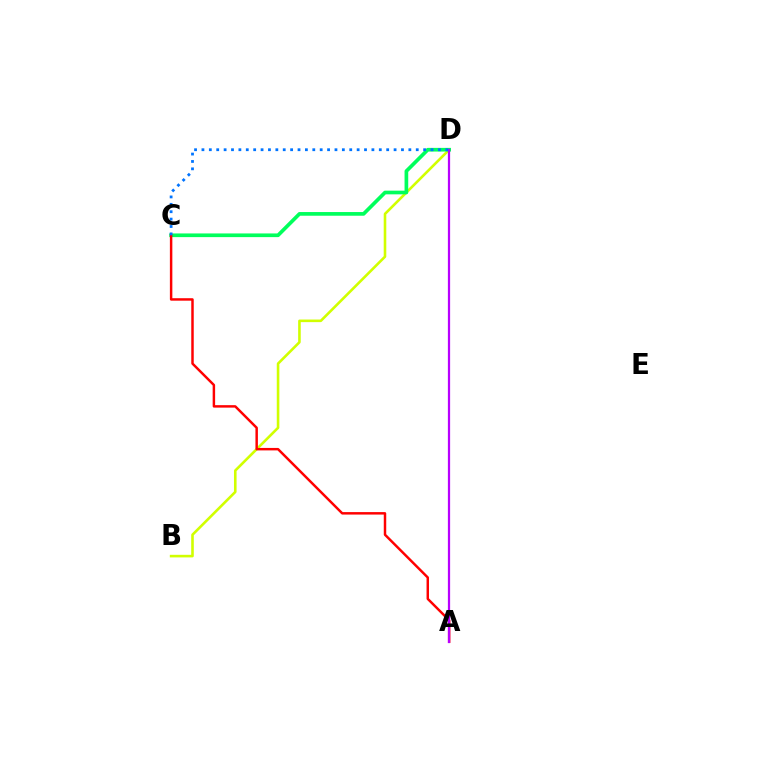{('B', 'D'): [{'color': '#d1ff00', 'line_style': 'solid', 'thickness': 1.87}], ('C', 'D'): [{'color': '#00ff5c', 'line_style': 'solid', 'thickness': 2.65}, {'color': '#0074ff', 'line_style': 'dotted', 'thickness': 2.01}], ('A', 'C'): [{'color': '#ff0000', 'line_style': 'solid', 'thickness': 1.78}], ('A', 'D'): [{'color': '#b900ff', 'line_style': 'solid', 'thickness': 1.61}]}